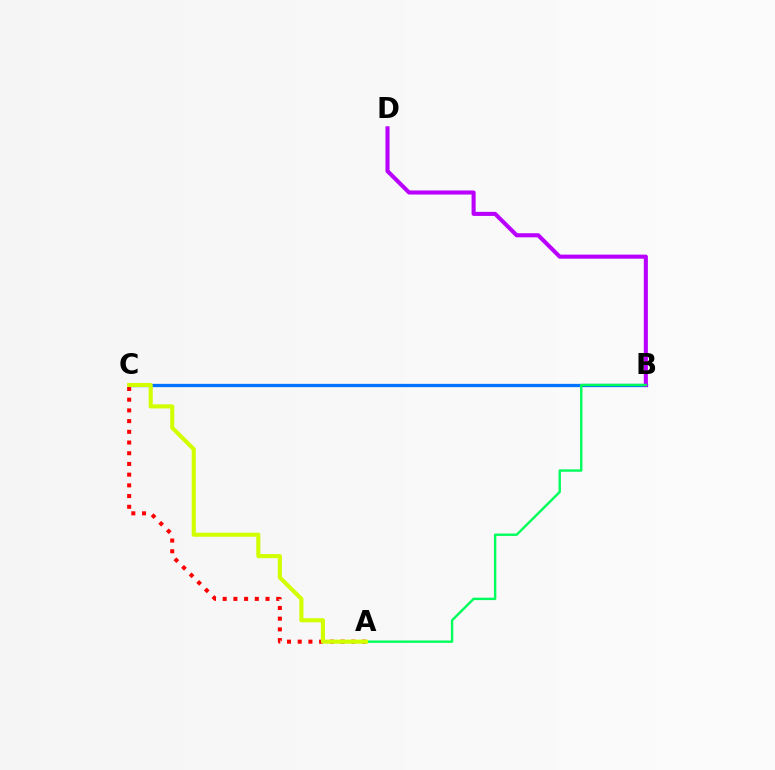{('A', 'C'): [{'color': '#ff0000', 'line_style': 'dotted', 'thickness': 2.91}, {'color': '#d1ff00', 'line_style': 'solid', 'thickness': 2.95}], ('B', 'C'): [{'color': '#0074ff', 'line_style': 'solid', 'thickness': 2.36}], ('B', 'D'): [{'color': '#b900ff', 'line_style': 'solid', 'thickness': 2.94}], ('A', 'B'): [{'color': '#00ff5c', 'line_style': 'solid', 'thickness': 1.73}]}